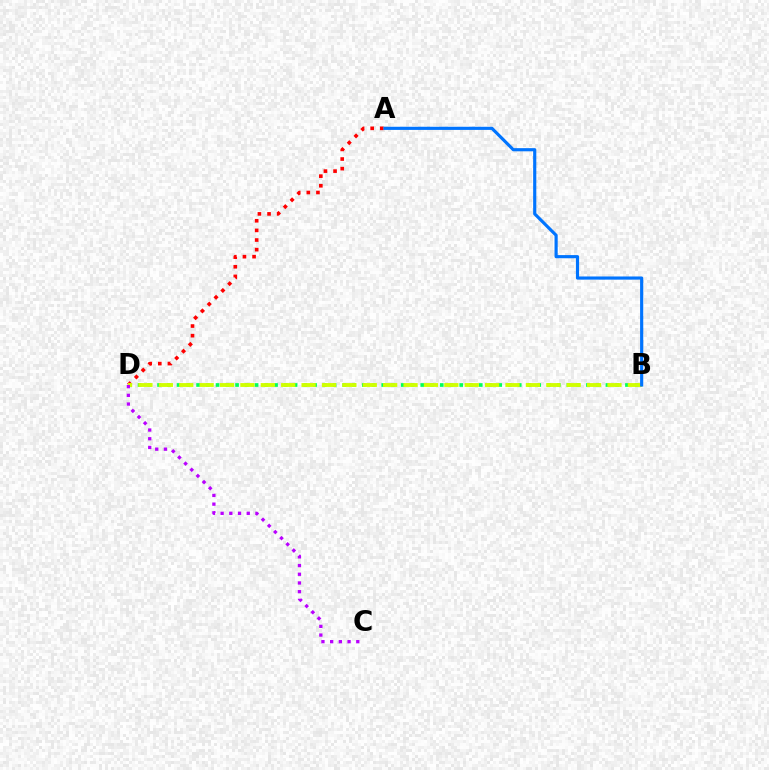{('B', 'D'): [{'color': '#00ff5c', 'line_style': 'dotted', 'thickness': 2.65}, {'color': '#d1ff00', 'line_style': 'dashed', 'thickness': 2.77}], ('A', 'D'): [{'color': '#ff0000', 'line_style': 'dotted', 'thickness': 2.62}], ('A', 'B'): [{'color': '#0074ff', 'line_style': 'solid', 'thickness': 2.27}], ('C', 'D'): [{'color': '#b900ff', 'line_style': 'dotted', 'thickness': 2.37}]}